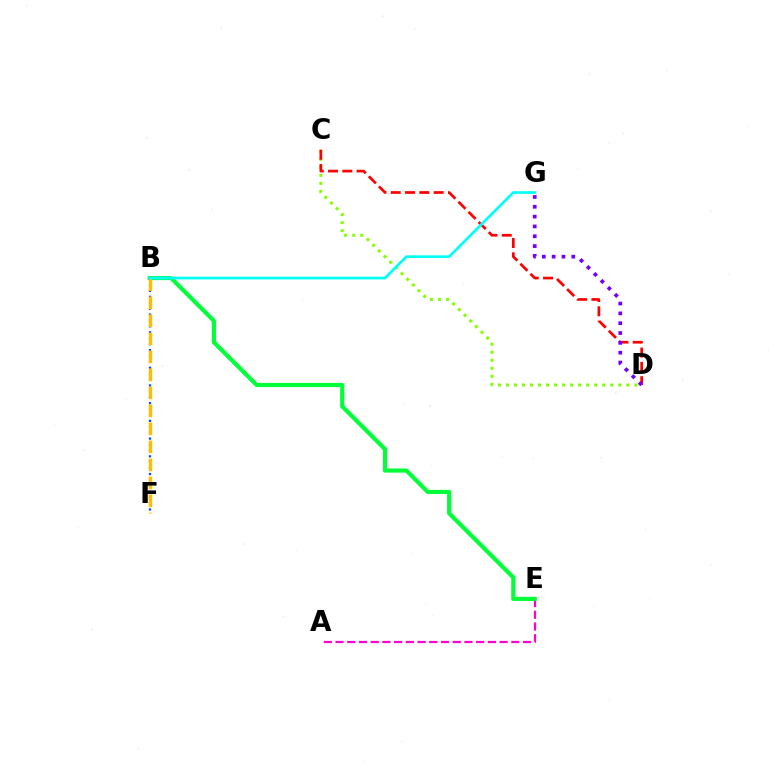{('A', 'E'): [{'color': '#ff00cf', 'line_style': 'dashed', 'thickness': 1.59}], ('B', 'E'): [{'color': '#00ff39', 'line_style': 'solid', 'thickness': 2.99}], ('C', 'D'): [{'color': '#84ff00', 'line_style': 'dotted', 'thickness': 2.18}, {'color': '#ff0000', 'line_style': 'dashed', 'thickness': 1.94}], ('B', 'F'): [{'color': '#004bff', 'line_style': 'dotted', 'thickness': 1.6}, {'color': '#ffbd00', 'line_style': 'dashed', 'thickness': 2.45}], ('D', 'G'): [{'color': '#7200ff', 'line_style': 'dotted', 'thickness': 2.67}], ('B', 'G'): [{'color': '#00fff6', 'line_style': 'solid', 'thickness': 1.94}]}